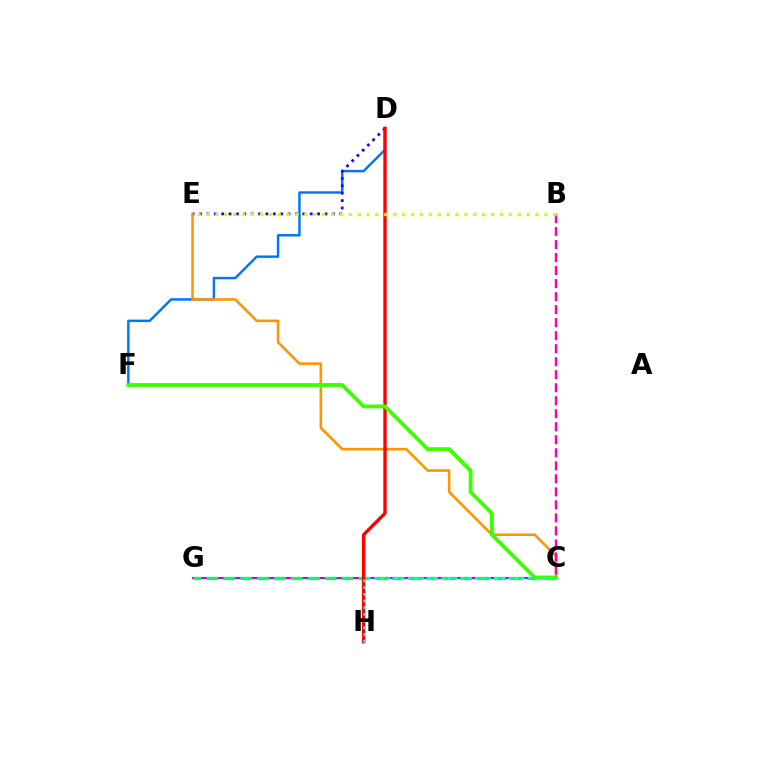{('D', 'F'): [{'color': '#0074ff', 'line_style': 'solid', 'thickness': 1.76}], ('C', 'G'): [{'color': '#b900ff', 'line_style': 'solid', 'thickness': 1.51}, {'color': '#00ff5c', 'line_style': 'dashed', 'thickness': 2.3}], ('D', 'E'): [{'color': '#2500ff', 'line_style': 'dotted', 'thickness': 2.01}], ('C', 'E'): [{'color': '#ff9400', 'line_style': 'solid', 'thickness': 1.86}], ('B', 'C'): [{'color': '#ff00ac', 'line_style': 'dashed', 'thickness': 1.77}], ('D', 'H'): [{'color': '#ff0000', 'line_style': 'solid', 'thickness': 2.43}], ('B', 'E'): [{'color': '#d1ff00', 'line_style': 'dotted', 'thickness': 2.42}], ('C', 'F'): [{'color': '#3dff00', 'line_style': 'solid', 'thickness': 2.78}], ('C', 'H'): [{'color': '#00fff6', 'line_style': 'dotted', 'thickness': 1.82}]}